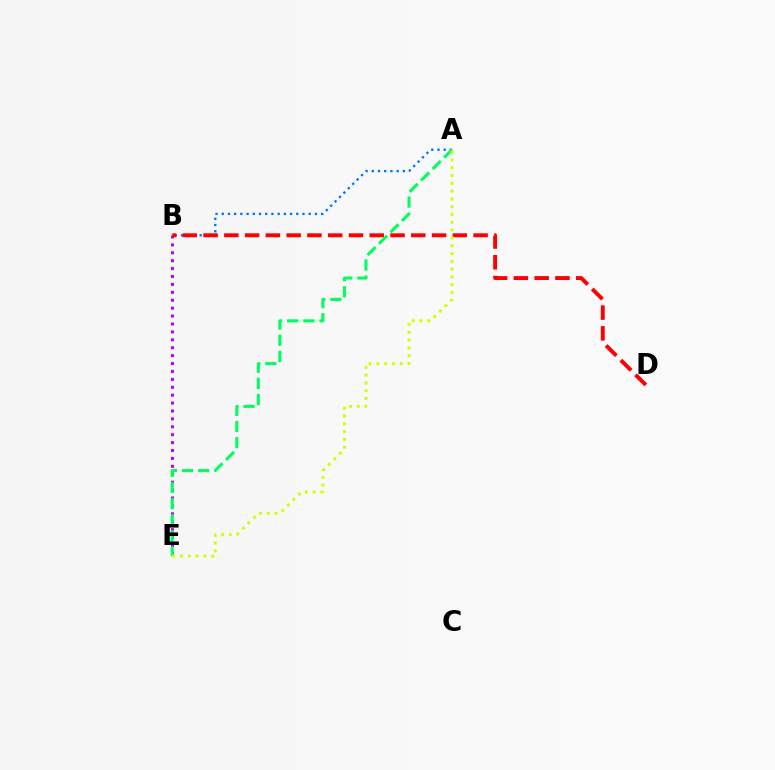{('B', 'E'): [{'color': '#b900ff', 'line_style': 'dotted', 'thickness': 2.15}], ('A', 'B'): [{'color': '#0074ff', 'line_style': 'dotted', 'thickness': 1.69}], ('B', 'D'): [{'color': '#ff0000', 'line_style': 'dashed', 'thickness': 2.82}], ('A', 'E'): [{'color': '#00ff5c', 'line_style': 'dashed', 'thickness': 2.19}, {'color': '#d1ff00', 'line_style': 'dotted', 'thickness': 2.12}]}